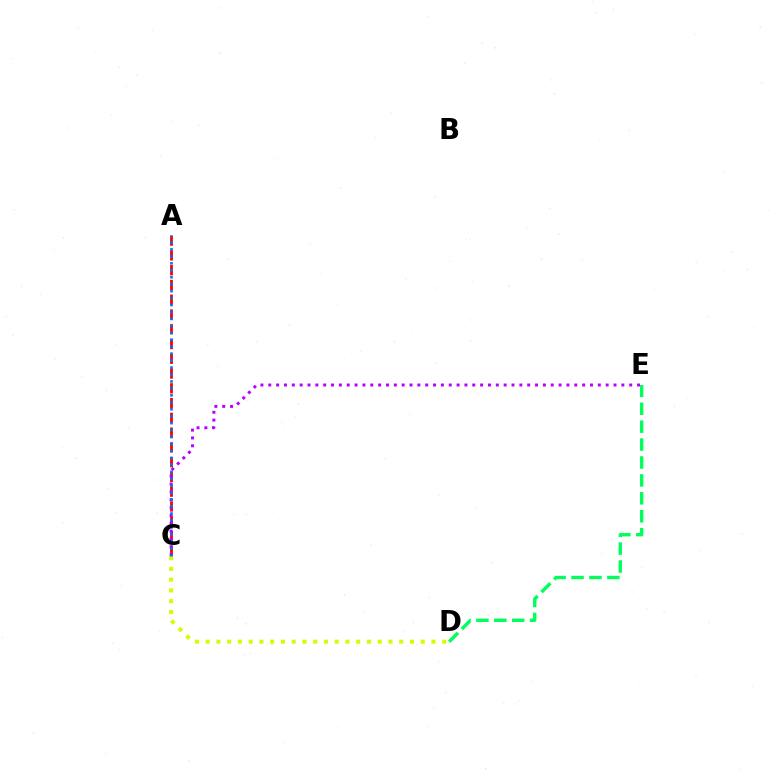{('A', 'C'): [{'color': '#ff0000', 'line_style': 'dashed', 'thickness': 2.01}, {'color': '#0074ff', 'line_style': 'dotted', 'thickness': 1.89}], ('D', 'E'): [{'color': '#00ff5c', 'line_style': 'dashed', 'thickness': 2.43}], ('C', 'D'): [{'color': '#d1ff00', 'line_style': 'dotted', 'thickness': 2.92}], ('C', 'E'): [{'color': '#b900ff', 'line_style': 'dotted', 'thickness': 2.13}]}